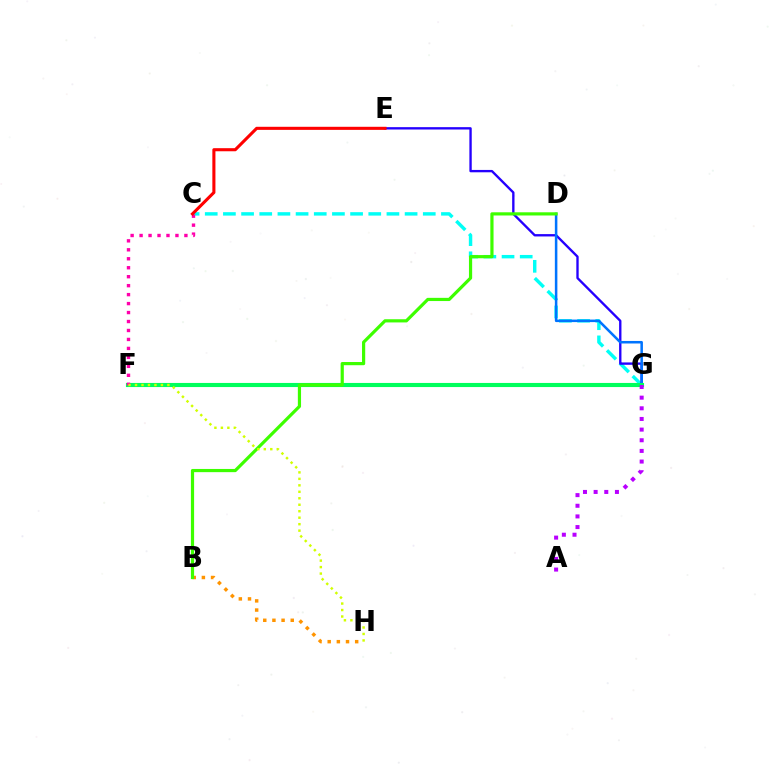{('C', 'G'): [{'color': '#00fff6', 'line_style': 'dashed', 'thickness': 2.47}], ('E', 'G'): [{'color': '#2500ff', 'line_style': 'solid', 'thickness': 1.7}], ('D', 'G'): [{'color': '#0074ff', 'line_style': 'solid', 'thickness': 1.82}], ('F', 'G'): [{'color': '#00ff5c', 'line_style': 'solid', 'thickness': 2.96}], ('B', 'H'): [{'color': '#ff9400', 'line_style': 'dotted', 'thickness': 2.49}], ('B', 'D'): [{'color': '#3dff00', 'line_style': 'solid', 'thickness': 2.3}], ('C', 'F'): [{'color': '#ff00ac', 'line_style': 'dotted', 'thickness': 2.44}], ('F', 'H'): [{'color': '#d1ff00', 'line_style': 'dotted', 'thickness': 1.76}], ('A', 'G'): [{'color': '#b900ff', 'line_style': 'dotted', 'thickness': 2.89}], ('C', 'E'): [{'color': '#ff0000', 'line_style': 'solid', 'thickness': 2.22}]}